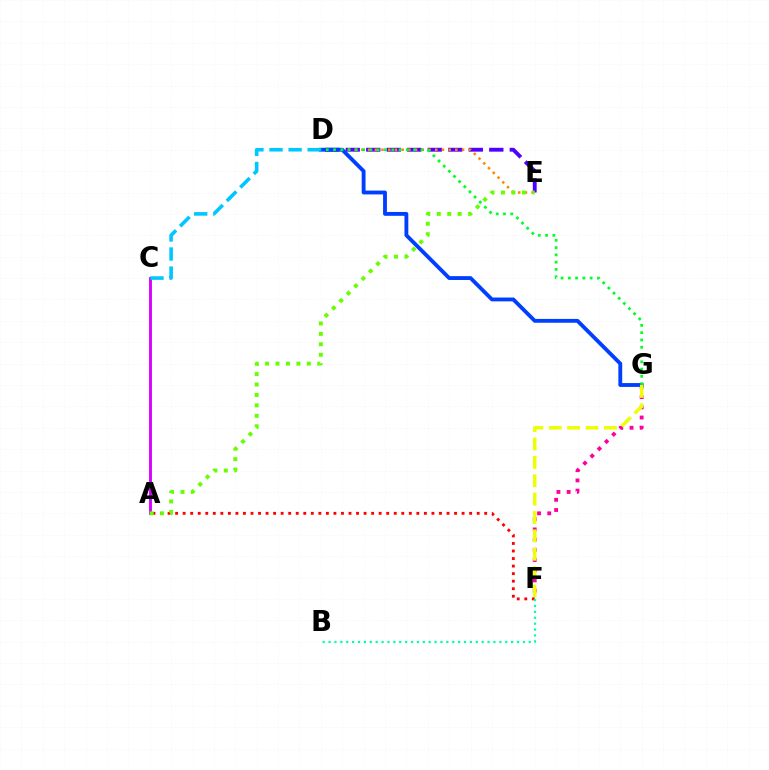{('A', 'C'): [{'color': '#d600ff', 'line_style': 'solid', 'thickness': 2.06}], ('D', 'E'): [{'color': '#4f00ff', 'line_style': 'dashed', 'thickness': 2.79}, {'color': '#ff8800', 'line_style': 'dotted', 'thickness': 1.82}], ('F', 'G'): [{'color': '#ff00a0', 'line_style': 'dotted', 'thickness': 2.77}, {'color': '#eeff00', 'line_style': 'dashed', 'thickness': 2.5}], ('D', 'G'): [{'color': '#003fff', 'line_style': 'solid', 'thickness': 2.77}, {'color': '#00ff27', 'line_style': 'dotted', 'thickness': 1.98}], ('A', 'F'): [{'color': '#ff0000', 'line_style': 'dotted', 'thickness': 2.05}], ('C', 'D'): [{'color': '#00c7ff', 'line_style': 'dashed', 'thickness': 2.59}], ('B', 'F'): [{'color': '#00ffaf', 'line_style': 'dotted', 'thickness': 1.6}], ('A', 'E'): [{'color': '#66ff00', 'line_style': 'dotted', 'thickness': 2.84}]}